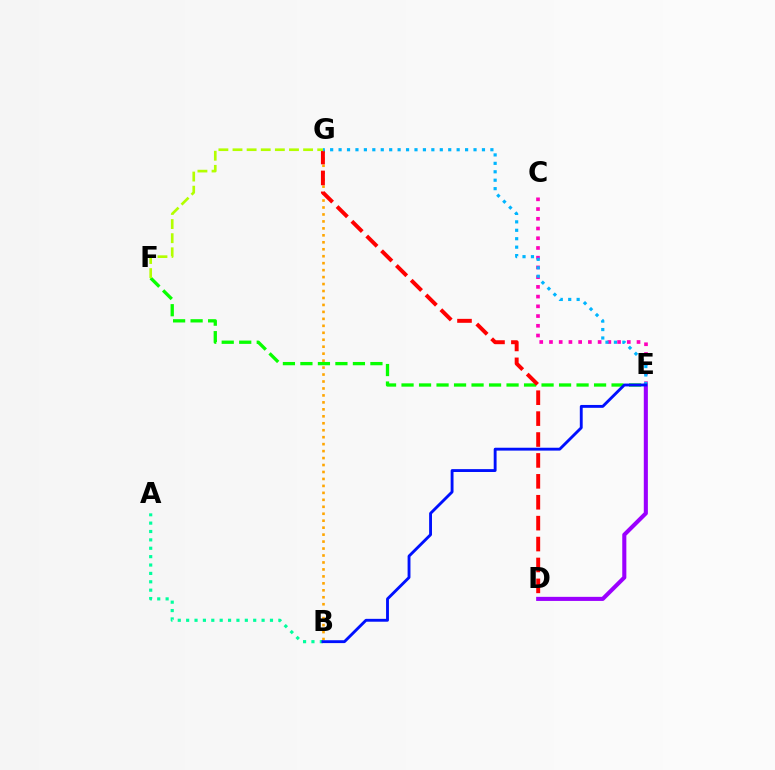{('B', 'G'): [{'color': '#ffa500', 'line_style': 'dotted', 'thickness': 1.89}], ('D', 'E'): [{'color': '#9b00ff', 'line_style': 'solid', 'thickness': 2.94}], ('E', 'F'): [{'color': '#08ff00', 'line_style': 'dashed', 'thickness': 2.38}], ('C', 'E'): [{'color': '#ff00bd', 'line_style': 'dotted', 'thickness': 2.64}], ('D', 'G'): [{'color': '#ff0000', 'line_style': 'dashed', 'thickness': 2.84}], ('E', 'G'): [{'color': '#00b5ff', 'line_style': 'dotted', 'thickness': 2.29}], ('F', 'G'): [{'color': '#b3ff00', 'line_style': 'dashed', 'thickness': 1.92}], ('A', 'B'): [{'color': '#00ff9d', 'line_style': 'dotted', 'thickness': 2.28}], ('B', 'E'): [{'color': '#0010ff', 'line_style': 'solid', 'thickness': 2.06}]}